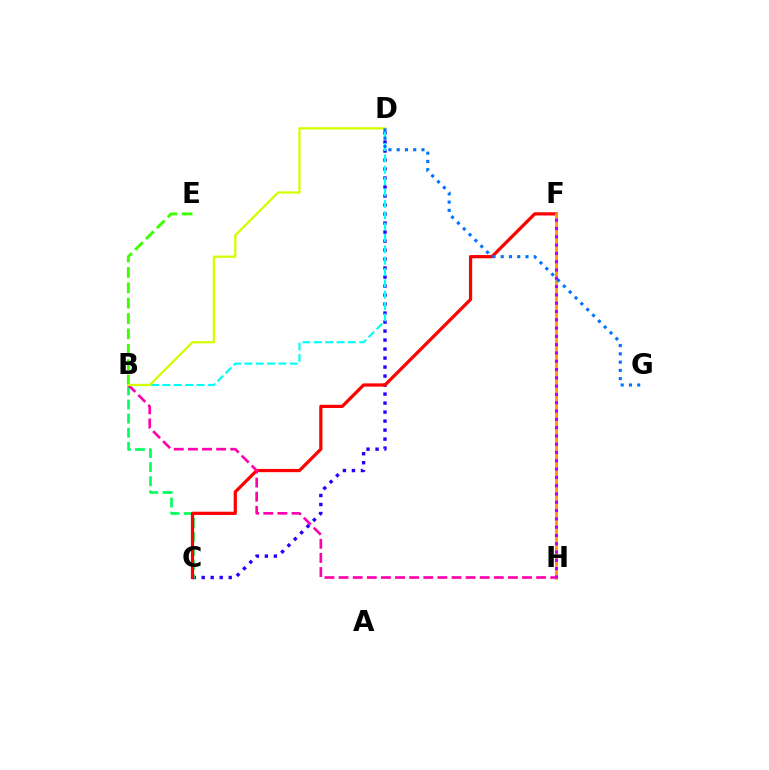{('C', 'D'): [{'color': '#2500ff', 'line_style': 'dotted', 'thickness': 2.45}], ('B', 'C'): [{'color': '#00ff5c', 'line_style': 'dashed', 'thickness': 1.92}], ('B', 'E'): [{'color': '#3dff00', 'line_style': 'dashed', 'thickness': 2.09}], ('C', 'F'): [{'color': '#ff0000', 'line_style': 'solid', 'thickness': 2.33}], ('B', 'D'): [{'color': '#00fff6', 'line_style': 'dashed', 'thickness': 1.54}, {'color': '#d1ff00', 'line_style': 'solid', 'thickness': 1.63}], ('B', 'H'): [{'color': '#ff00ac', 'line_style': 'dashed', 'thickness': 1.92}], ('F', 'H'): [{'color': '#ff9400', 'line_style': 'solid', 'thickness': 2.04}, {'color': '#b900ff', 'line_style': 'dotted', 'thickness': 2.25}], ('D', 'G'): [{'color': '#0074ff', 'line_style': 'dotted', 'thickness': 2.24}]}